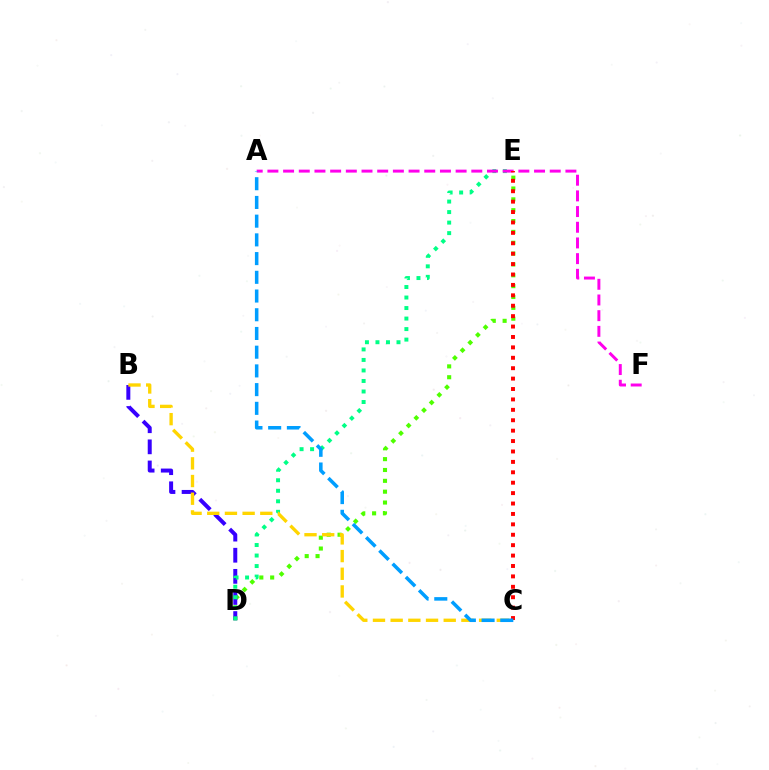{('D', 'E'): [{'color': '#4fff00', 'line_style': 'dotted', 'thickness': 2.95}, {'color': '#00ff86', 'line_style': 'dotted', 'thickness': 2.86}], ('B', 'D'): [{'color': '#3700ff', 'line_style': 'dashed', 'thickness': 2.87}], ('B', 'C'): [{'color': '#ffd500', 'line_style': 'dashed', 'thickness': 2.4}], ('A', 'F'): [{'color': '#ff00ed', 'line_style': 'dashed', 'thickness': 2.13}], ('C', 'E'): [{'color': '#ff0000', 'line_style': 'dotted', 'thickness': 2.83}], ('A', 'C'): [{'color': '#009eff', 'line_style': 'dashed', 'thickness': 2.54}]}